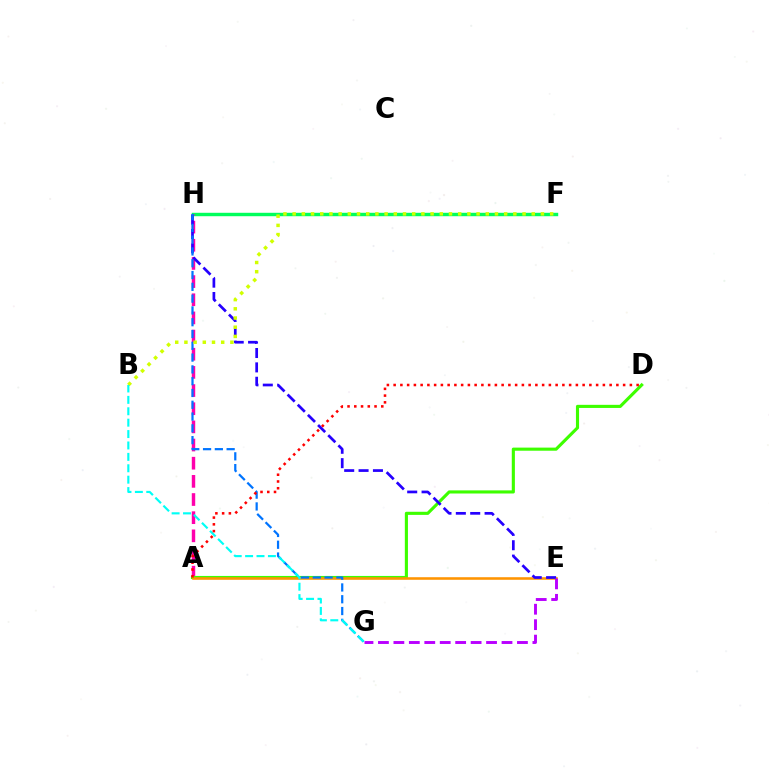{('F', 'H'): [{'color': '#00ff5c', 'line_style': 'solid', 'thickness': 2.46}], ('A', 'H'): [{'color': '#ff00ac', 'line_style': 'dashed', 'thickness': 2.47}], ('A', 'D'): [{'color': '#3dff00', 'line_style': 'solid', 'thickness': 2.24}, {'color': '#ff0000', 'line_style': 'dotted', 'thickness': 1.83}], ('A', 'E'): [{'color': '#ff9400', 'line_style': 'solid', 'thickness': 1.85}], ('E', 'H'): [{'color': '#2500ff', 'line_style': 'dashed', 'thickness': 1.95}], ('G', 'H'): [{'color': '#0074ff', 'line_style': 'dashed', 'thickness': 1.6}], ('B', 'F'): [{'color': '#d1ff00', 'line_style': 'dotted', 'thickness': 2.5}], ('B', 'G'): [{'color': '#00fff6', 'line_style': 'dashed', 'thickness': 1.55}], ('E', 'G'): [{'color': '#b900ff', 'line_style': 'dashed', 'thickness': 2.1}]}